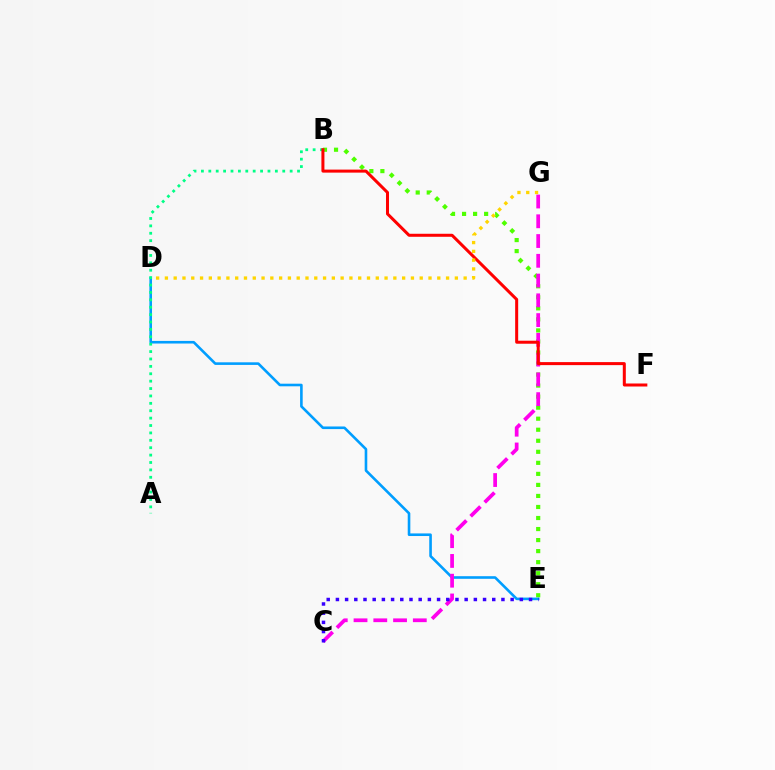{('B', 'E'): [{'color': '#4fff00', 'line_style': 'dotted', 'thickness': 3.0}], ('D', 'E'): [{'color': '#009eff', 'line_style': 'solid', 'thickness': 1.88}], ('A', 'B'): [{'color': '#00ff86', 'line_style': 'dotted', 'thickness': 2.01}], ('C', 'G'): [{'color': '#ff00ed', 'line_style': 'dashed', 'thickness': 2.68}], ('C', 'E'): [{'color': '#3700ff', 'line_style': 'dotted', 'thickness': 2.5}], ('B', 'F'): [{'color': '#ff0000', 'line_style': 'solid', 'thickness': 2.17}], ('D', 'G'): [{'color': '#ffd500', 'line_style': 'dotted', 'thickness': 2.39}]}